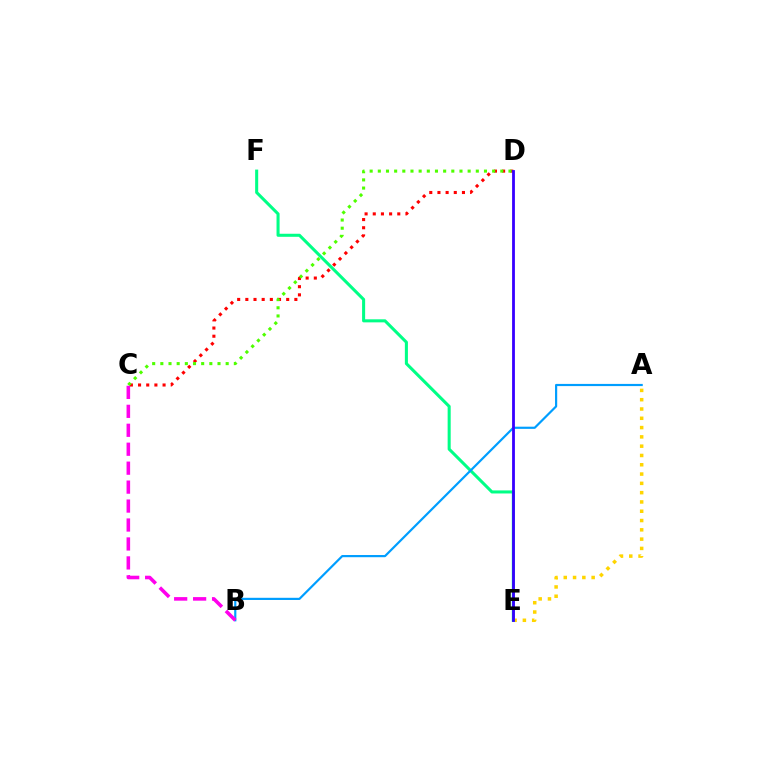{('C', 'D'): [{'color': '#ff0000', 'line_style': 'dotted', 'thickness': 2.22}, {'color': '#4fff00', 'line_style': 'dotted', 'thickness': 2.22}], ('A', 'E'): [{'color': '#ffd500', 'line_style': 'dotted', 'thickness': 2.53}], ('E', 'F'): [{'color': '#00ff86', 'line_style': 'solid', 'thickness': 2.2}], ('A', 'B'): [{'color': '#009eff', 'line_style': 'solid', 'thickness': 1.57}], ('B', 'C'): [{'color': '#ff00ed', 'line_style': 'dashed', 'thickness': 2.57}], ('D', 'E'): [{'color': '#3700ff', 'line_style': 'solid', 'thickness': 2.02}]}